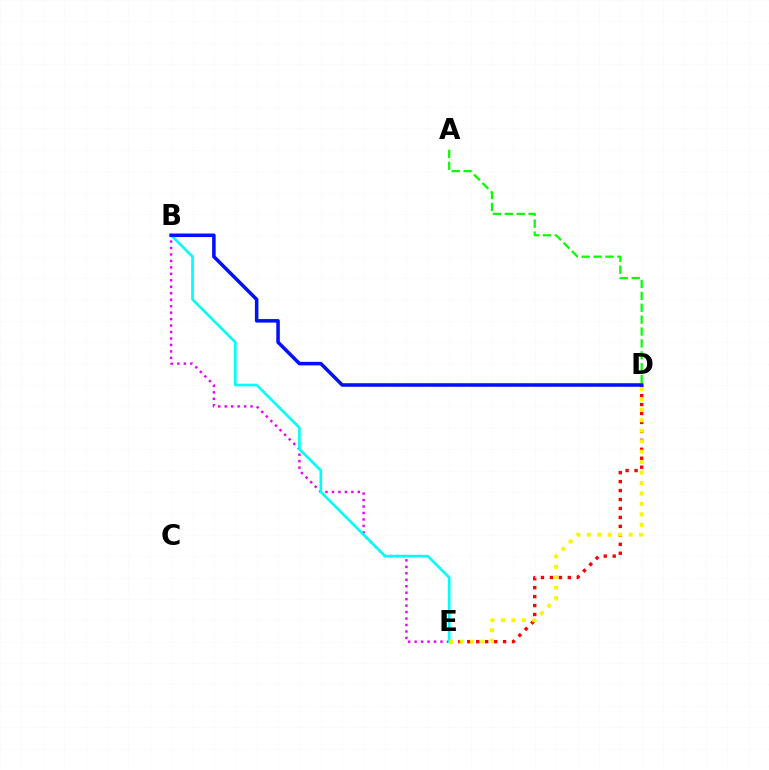{('B', 'E'): [{'color': '#ee00ff', 'line_style': 'dotted', 'thickness': 1.76}, {'color': '#00fff6', 'line_style': 'solid', 'thickness': 1.9}], ('D', 'E'): [{'color': '#ff0000', 'line_style': 'dotted', 'thickness': 2.43}, {'color': '#fcf500', 'line_style': 'dotted', 'thickness': 2.84}], ('A', 'D'): [{'color': '#08ff00', 'line_style': 'dashed', 'thickness': 1.62}], ('B', 'D'): [{'color': '#0010ff', 'line_style': 'solid', 'thickness': 2.54}]}